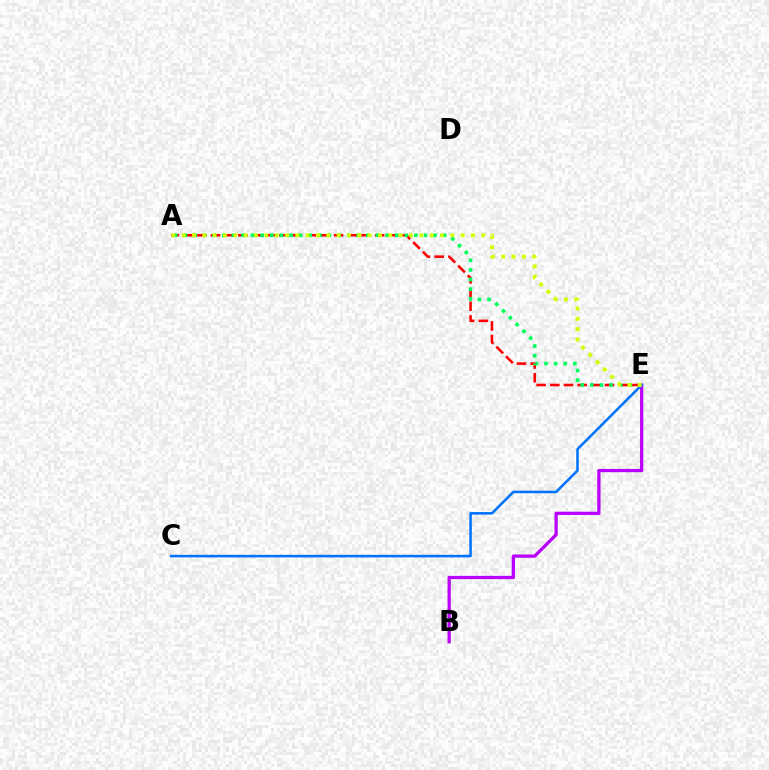{('B', 'E'): [{'color': '#b900ff', 'line_style': 'solid', 'thickness': 2.34}], ('A', 'E'): [{'color': '#ff0000', 'line_style': 'dashed', 'thickness': 1.86}, {'color': '#00ff5c', 'line_style': 'dotted', 'thickness': 2.61}, {'color': '#d1ff00', 'line_style': 'dotted', 'thickness': 2.81}], ('C', 'E'): [{'color': '#0074ff', 'line_style': 'solid', 'thickness': 1.85}]}